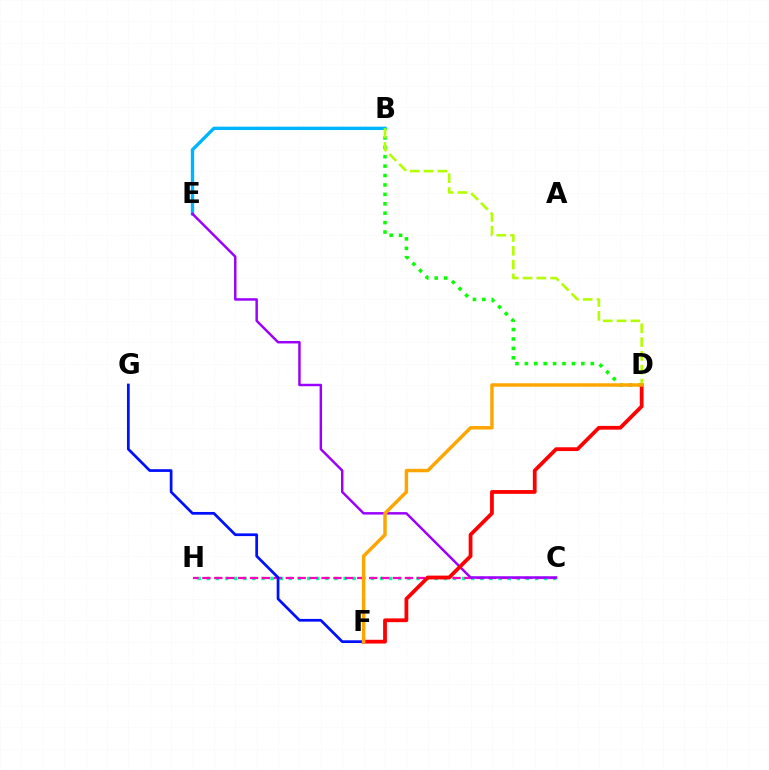{('C', 'H'): [{'color': '#00ff9d', 'line_style': 'dotted', 'thickness': 2.48}, {'color': '#ff00bd', 'line_style': 'dashed', 'thickness': 1.62}], ('F', 'G'): [{'color': '#0010ff', 'line_style': 'solid', 'thickness': 1.96}], ('B', 'E'): [{'color': '#00b5ff', 'line_style': 'solid', 'thickness': 2.42}], ('C', 'E'): [{'color': '#9b00ff', 'line_style': 'solid', 'thickness': 1.78}], ('B', 'D'): [{'color': '#08ff00', 'line_style': 'dotted', 'thickness': 2.56}, {'color': '#b3ff00', 'line_style': 'dashed', 'thickness': 1.88}], ('D', 'F'): [{'color': '#ff0000', 'line_style': 'solid', 'thickness': 2.71}, {'color': '#ffa500', 'line_style': 'solid', 'thickness': 2.49}]}